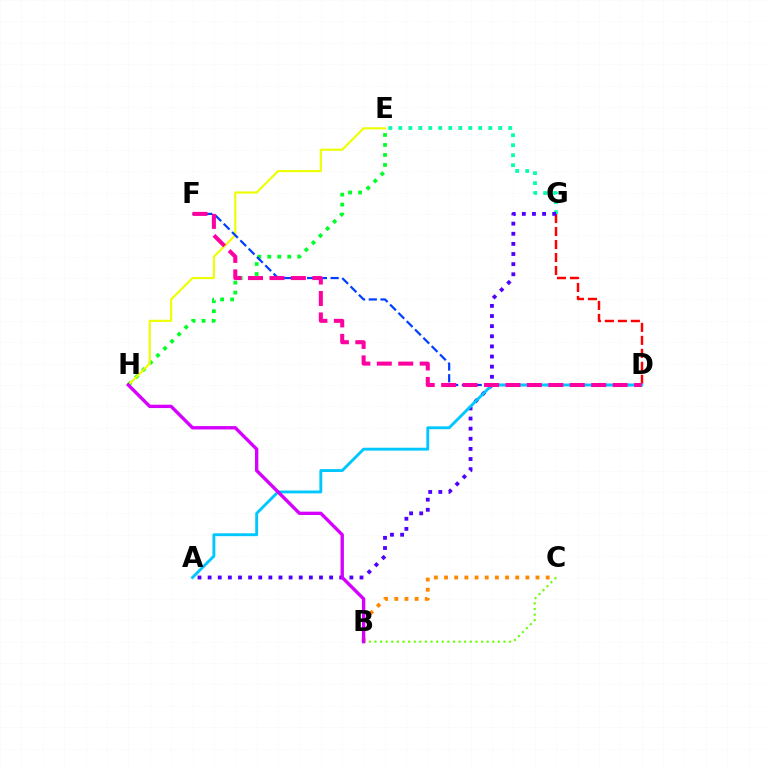{('E', 'H'): [{'color': '#00ff27', 'line_style': 'dotted', 'thickness': 2.71}, {'color': '#eeff00', 'line_style': 'solid', 'thickness': 1.54}], ('B', 'C'): [{'color': '#ff8800', 'line_style': 'dotted', 'thickness': 2.76}, {'color': '#66ff00', 'line_style': 'dotted', 'thickness': 1.52}], ('D', 'F'): [{'color': '#003fff', 'line_style': 'dashed', 'thickness': 1.6}, {'color': '#ff00a0', 'line_style': 'dashed', 'thickness': 2.91}], ('E', 'G'): [{'color': '#00ffaf', 'line_style': 'dotted', 'thickness': 2.71}], ('D', 'G'): [{'color': '#ff0000', 'line_style': 'dashed', 'thickness': 1.76}], ('A', 'G'): [{'color': '#4f00ff', 'line_style': 'dotted', 'thickness': 2.75}], ('A', 'D'): [{'color': '#00c7ff', 'line_style': 'solid', 'thickness': 2.08}], ('B', 'H'): [{'color': '#d600ff', 'line_style': 'solid', 'thickness': 2.42}]}